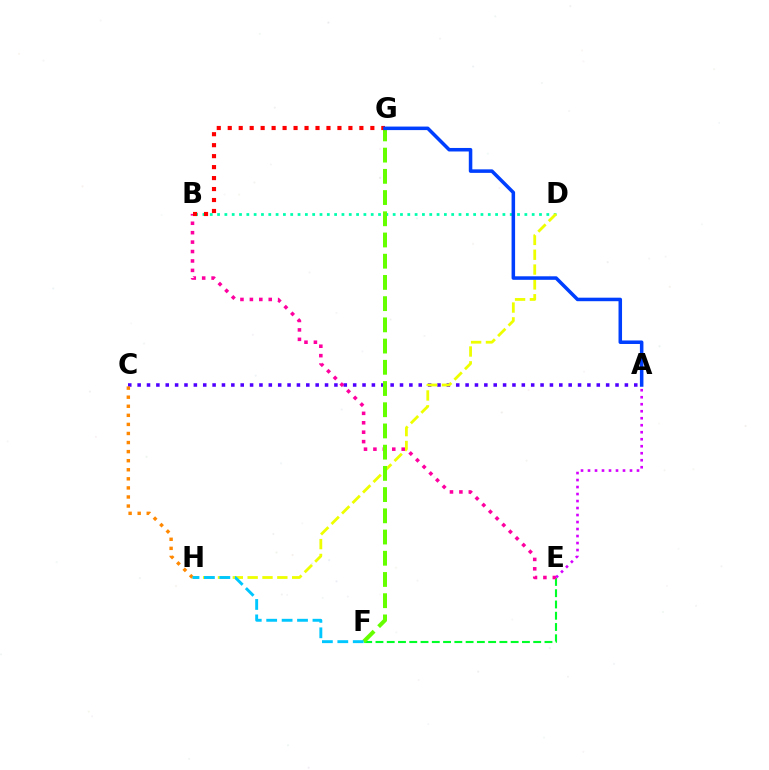{('E', 'F'): [{'color': '#00ff27', 'line_style': 'dashed', 'thickness': 1.53}], ('A', 'C'): [{'color': '#4f00ff', 'line_style': 'dotted', 'thickness': 2.55}], ('B', 'D'): [{'color': '#00ffaf', 'line_style': 'dotted', 'thickness': 1.99}], ('D', 'H'): [{'color': '#eeff00', 'line_style': 'dashed', 'thickness': 2.02}], ('B', 'E'): [{'color': '#ff00a0', 'line_style': 'dotted', 'thickness': 2.56}], ('F', 'G'): [{'color': '#66ff00', 'line_style': 'dashed', 'thickness': 2.88}], ('A', 'E'): [{'color': '#d600ff', 'line_style': 'dotted', 'thickness': 1.9}], ('C', 'H'): [{'color': '#ff8800', 'line_style': 'dotted', 'thickness': 2.46}], ('F', 'H'): [{'color': '#00c7ff', 'line_style': 'dashed', 'thickness': 2.09}], ('B', 'G'): [{'color': '#ff0000', 'line_style': 'dotted', 'thickness': 2.98}], ('A', 'G'): [{'color': '#003fff', 'line_style': 'solid', 'thickness': 2.54}]}